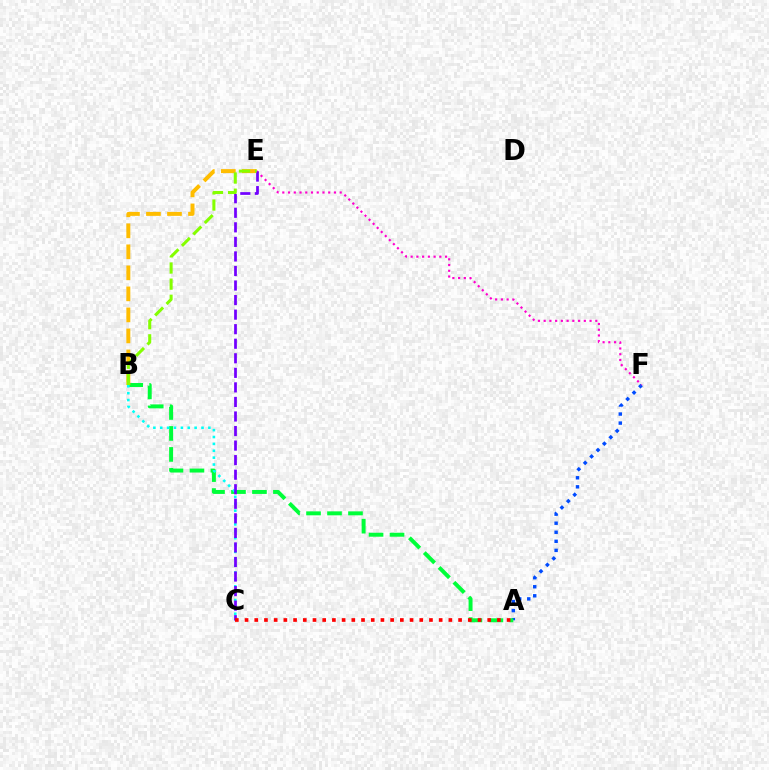{('A', 'F'): [{'color': '#004bff', 'line_style': 'dotted', 'thickness': 2.46}], ('E', 'F'): [{'color': '#ff00cf', 'line_style': 'dotted', 'thickness': 1.56}], ('A', 'B'): [{'color': '#00ff39', 'line_style': 'dashed', 'thickness': 2.85}], ('B', 'E'): [{'color': '#ffbd00', 'line_style': 'dashed', 'thickness': 2.86}, {'color': '#84ff00', 'line_style': 'dashed', 'thickness': 2.19}], ('B', 'C'): [{'color': '#00fff6', 'line_style': 'dotted', 'thickness': 1.87}], ('C', 'E'): [{'color': '#7200ff', 'line_style': 'dashed', 'thickness': 1.98}], ('A', 'C'): [{'color': '#ff0000', 'line_style': 'dotted', 'thickness': 2.64}]}